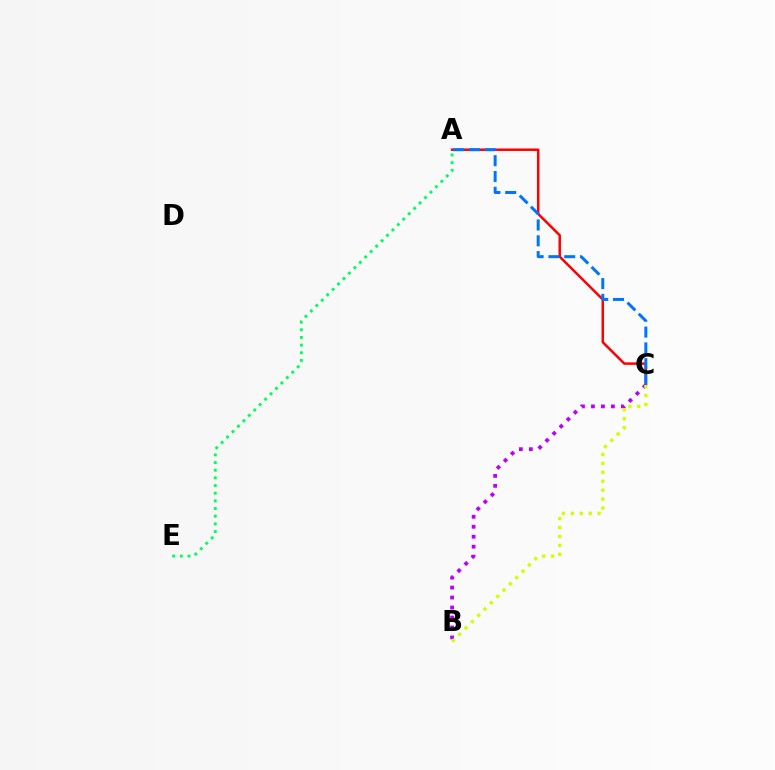{('A', 'C'): [{'color': '#ff0000', 'line_style': 'solid', 'thickness': 1.79}, {'color': '#0074ff', 'line_style': 'dashed', 'thickness': 2.15}], ('B', 'C'): [{'color': '#b900ff', 'line_style': 'dotted', 'thickness': 2.71}, {'color': '#d1ff00', 'line_style': 'dotted', 'thickness': 2.43}], ('A', 'E'): [{'color': '#00ff5c', 'line_style': 'dotted', 'thickness': 2.08}]}